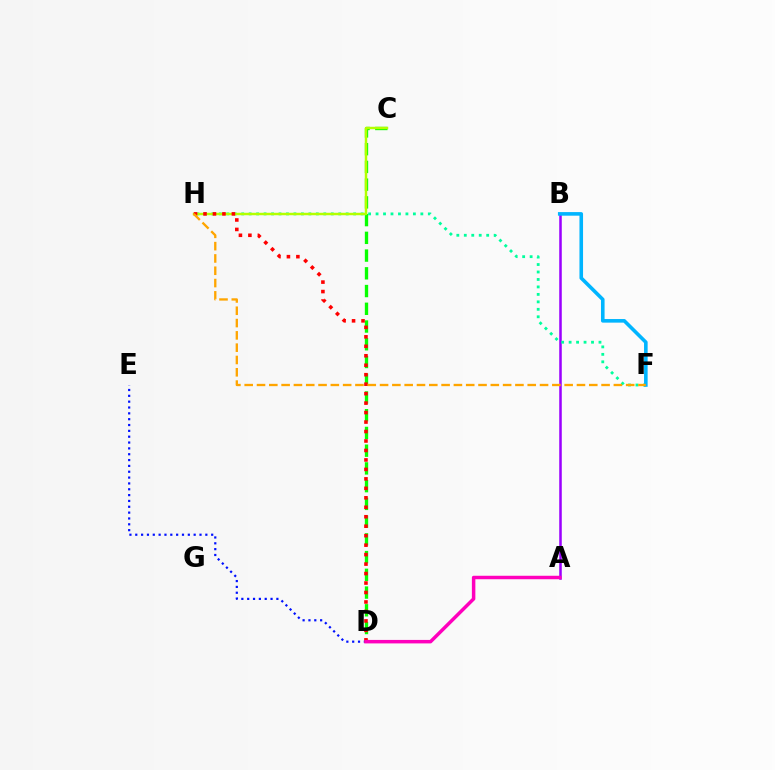{('A', 'B'): [{'color': '#9b00ff', 'line_style': 'solid', 'thickness': 1.82}], ('F', 'H'): [{'color': '#00ff9d', 'line_style': 'dotted', 'thickness': 2.03}, {'color': '#ffa500', 'line_style': 'dashed', 'thickness': 1.67}], ('D', 'E'): [{'color': '#0010ff', 'line_style': 'dotted', 'thickness': 1.59}], ('C', 'D'): [{'color': '#08ff00', 'line_style': 'dashed', 'thickness': 2.41}], ('C', 'H'): [{'color': '#b3ff00', 'line_style': 'solid', 'thickness': 1.77}], ('D', 'H'): [{'color': '#ff0000', 'line_style': 'dotted', 'thickness': 2.57}], ('A', 'D'): [{'color': '#ff00bd', 'line_style': 'solid', 'thickness': 2.51}], ('B', 'F'): [{'color': '#00b5ff', 'line_style': 'solid', 'thickness': 2.59}]}